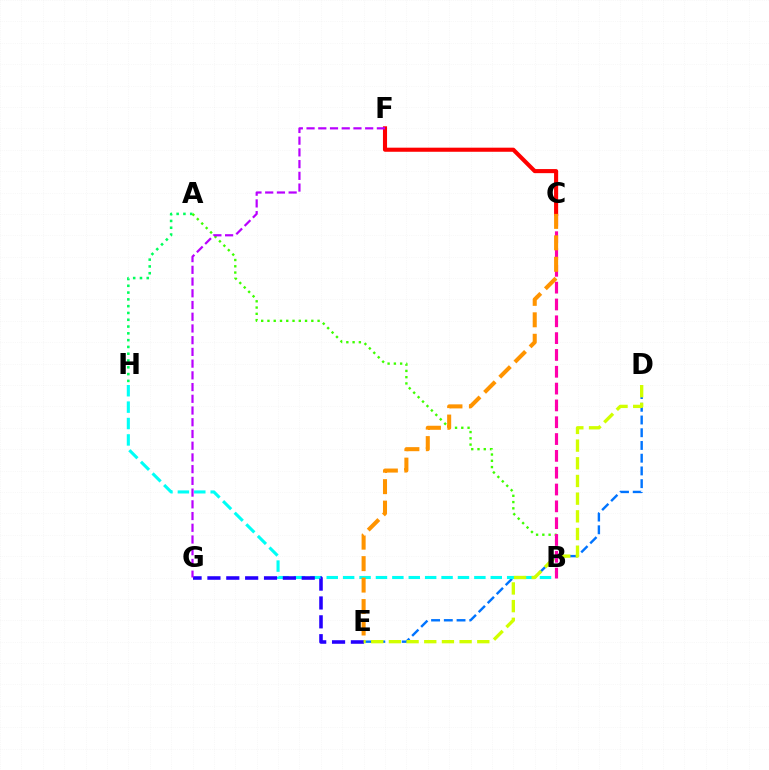{('A', 'H'): [{'color': '#00ff5c', 'line_style': 'dotted', 'thickness': 1.85}], ('D', 'E'): [{'color': '#0074ff', 'line_style': 'dashed', 'thickness': 1.73}, {'color': '#d1ff00', 'line_style': 'dashed', 'thickness': 2.4}], ('C', 'F'): [{'color': '#ff0000', 'line_style': 'solid', 'thickness': 2.95}], ('A', 'B'): [{'color': '#3dff00', 'line_style': 'dotted', 'thickness': 1.7}], ('B', 'H'): [{'color': '#00fff6', 'line_style': 'dashed', 'thickness': 2.23}], ('B', 'C'): [{'color': '#ff00ac', 'line_style': 'dashed', 'thickness': 2.29}], ('C', 'E'): [{'color': '#ff9400', 'line_style': 'dashed', 'thickness': 2.92}], ('E', 'G'): [{'color': '#2500ff', 'line_style': 'dashed', 'thickness': 2.56}], ('F', 'G'): [{'color': '#b900ff', 'line_style': 'dashed', 'thickness': 1.59}]}